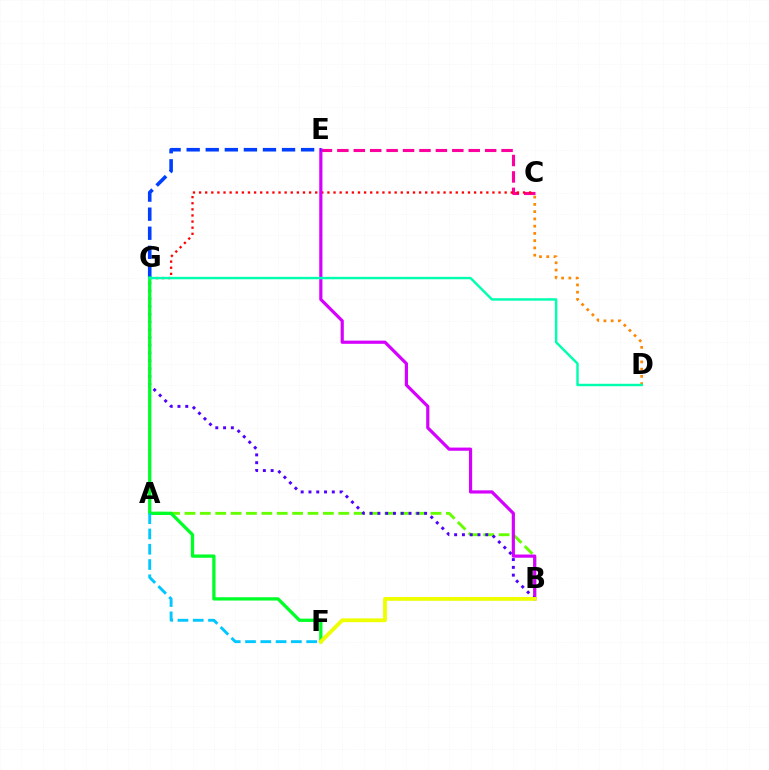{('C', 'E'): [{'color': '#ff00a0', 'line_style': 'dashed', 'thickness': 2.23}], ('C', 'G'): [{'color': '#ff0000', 'line_style': 'dotted', 'thickness': 1.66}], ('A', 'B'): [{'color': '#66ff00', 'line_style': 'dashed', 'thickness': 2.09}], ('B', 'E'): [{'color': '#d600ff', 'line_style': 'solid', 'thickness': 2.29}], ('B', 'G'): [{'color': '#4f00ff', 'line_style': 'dotted', 'thickness': 2.11}], ('E', 'G'): [{'color': '#003fff', 'line_style': 'dashed', 'thickness': 2.59}], ('C', 'D'): [{'color': '#ff8800', 'line_style': 'dotted', 'thickness': 1.97}], ('F', 'G'): [{'color': '#00ff27', 'line_style': 'solid', 'thickness': 2.37}], ('D', 'G'): [{'color': '#00ffaf', 'line_style': 'solid', 'thickness': 1.76}], ('B', 'F'): [{'color': '#eeff00', 'line_style': 'solid', 'thickness': 2.73}], ('A', 'F'): [{'color': '#00c7ff', 'line_style': 'dashed', 'thickness': 2.08}]}